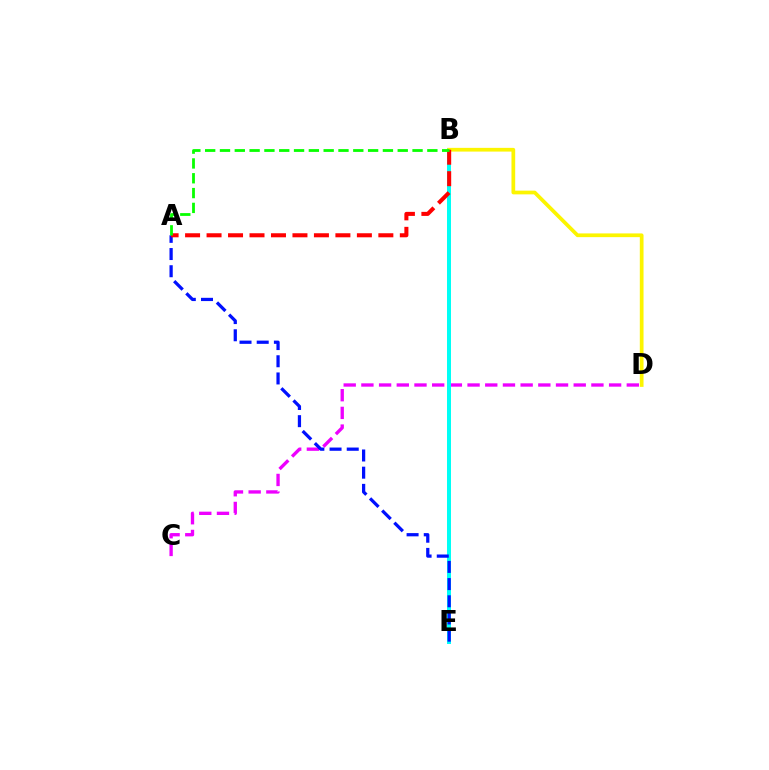{('C', 'D'): [{'color': '#ee00ff', 'line_style': 'dashed', 'thickness': 2.4}], ('B', 'E'): [{'color': '#00fff6', 'line_style': 'solid', 'thickness': 2.87}], ('A', 'E'): [{'color': '#0010ff', 'line_style': 'dashed', 'thickness': 2.34}], ('B', 'D'): [{'color': '#fcf500', 'line_style': 'solid', 'thickness': 2.68}], ('A', 'B'): [{'color': '#ff0000', 'line_style': 'dashed', 'thickness': 2.92}, {'color': '#08ff00', 'line_style': 'dashed', 'thickness': 2.01}]}